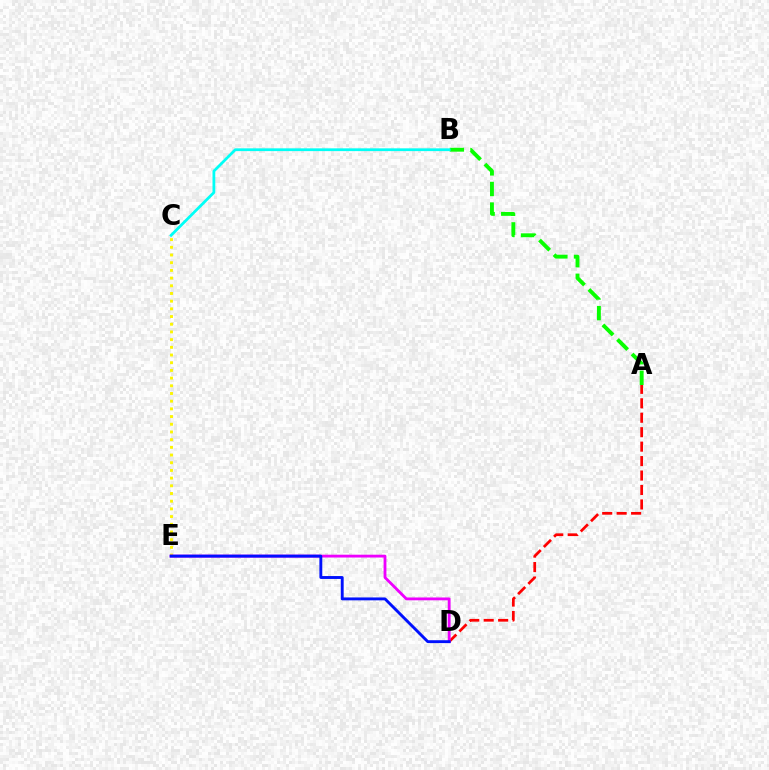{('A', 'D'): [{'color': '#ff0000', 'line_style': 'dashed', 'thickness': 1.96}], ('A', 'B'): [{'color': '#08ff00', 'line_style': 'dashed', 'thickness': 2.8}], ('C', 'E'): [{'color': '#fcf500', 'line_style': 'dotted', 'thickness': 2.09}], ('D', 'E'): [{'color': '#ee00ff', 'line_style': 'solid', 'thickness': 2.03}, {'color': '#0010ff', 'line_style': 'solid', 'thickness': 2.08}], ('B', 'C'): [{'color': '#00fff6', 'line_style': 'solid', 'thickness': 2.0}]}